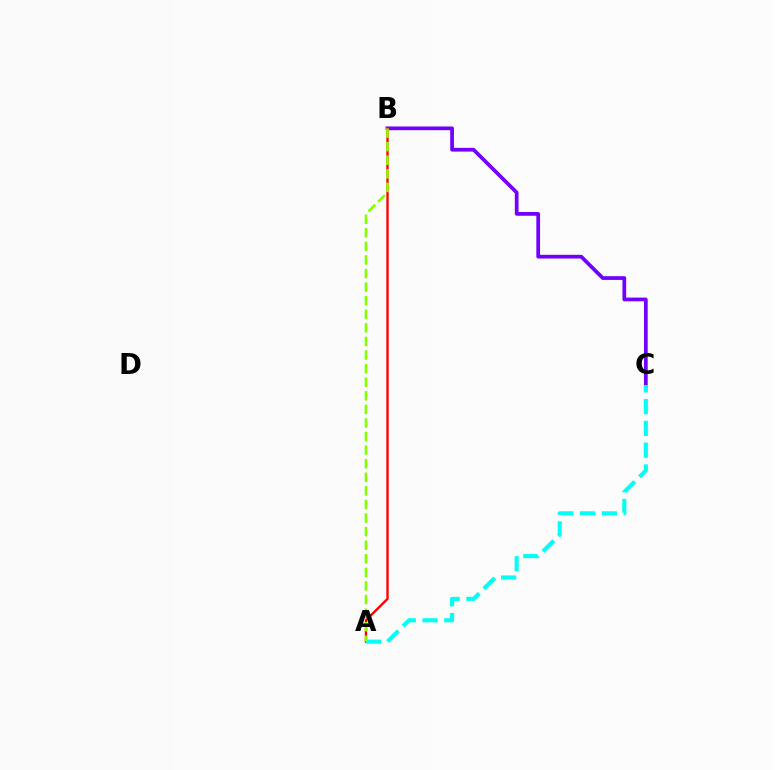{('B', 'C'): [{'color': '#7200ff', 'line_style': 'solid', 'thickness': 2.69}], ('A', 'B'): [{'color': '#ff0000', 'line_style': 'solid', 'thickness': 1.69}, {'color': '#84ff00', 'line_style': 'dashed', 'thickness': 1.85}], ('A', 'C'): [{'color': '#00fff6', 'line_style': 'dashed', 'thickness': 2.96}]}